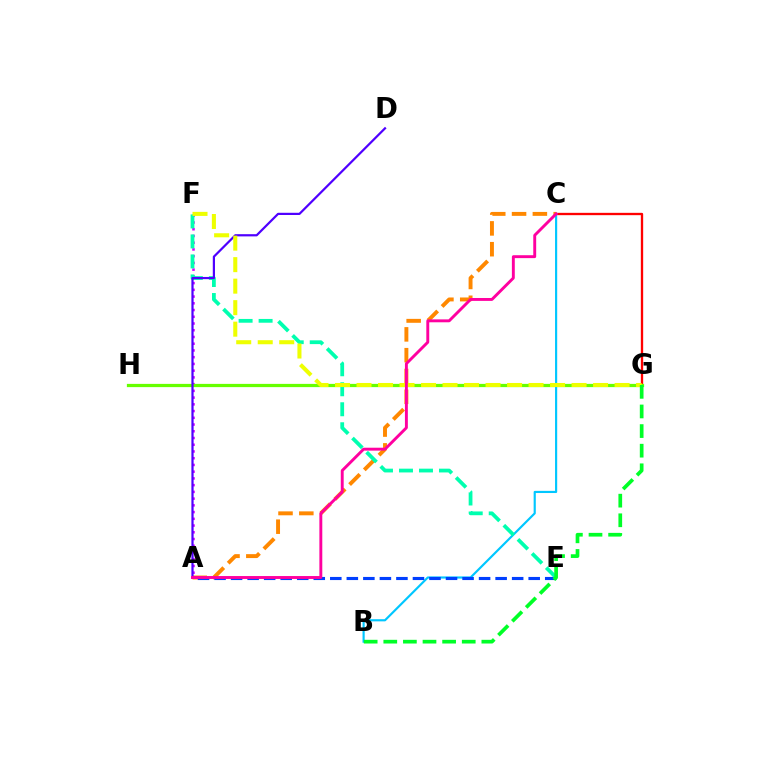{('C', 'G'): [{'color': '#ff0000', 'line_style': 'solid', 'thickness': 1.68}], ('A', 'F'): [{'color': '#d600ff', 'line_style': 'dotted', 'thickness': 1.83}], ('G', 'H'): [{'color': '#66ff00', 'line_style': 'solid', 'thickness': 2.34}], ('B', 'C'): [{'color': '#00c7ff', 'line_style': 'solid', 'thickness': 1.55}], ('A', 'C'): [{'color': '#ff8800', 'line_style': 'dashed', 'thickness': 2.83}, {'color': '#ff00a0', 'line_style': 'solid', 'thickness': 2.09}], ('A', 'E'): [{'color': '#003fff', 'line_style': 'dashed', 'thickness': 2.25}], ('E', 'F'): [{'color': '#00ffaf', 'line_style': 'dashed', 'thickness': 2.72}], ('A', 'D'): [{'color': '#4f00ff', 'line_style': 'solid', 'thickness': 1.59}], ('F', 'G'): [{'color': '#eeff00', 'line_style': 'dashed', 'thickness': 2.92}], ('B', 'G'): [{'color': '#00ff27', 'line_style': 'dashed', 'thickness': 2.66}]}